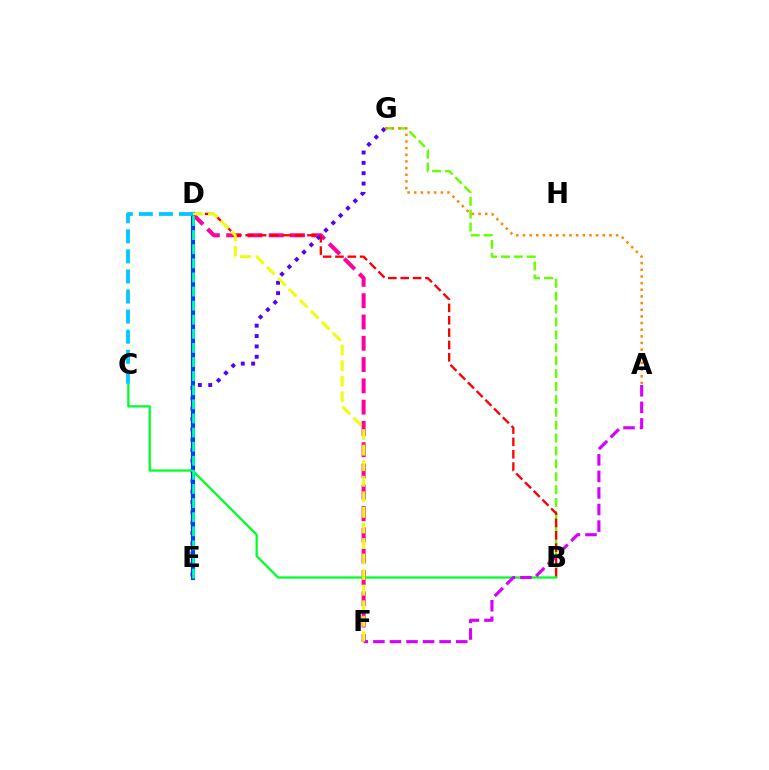{('D', 'F'): [{'color': '#ff00a0', 'line_style': 'dashed', 'thickness': 2.89}, {'color': '#eeff00', 'line_style': 'dashed', 'thickness': 2.11}], ('B', 'G'): [{'color': '#66ff00', 'line_style': 'dashed', 'thickness': 1.75}], ('B', 'D'): [{'color': '#ff0000', 'line_style': 'dashed', 'thickness': 1.68}], ('E', 'G'): [{'color': '#4f00ff', 'line_style': 'dotted', 'thickness': 2.81}], ('D', 'E'): [{'color': '#003fff', 'line_style': 'solid', 'thickness': 2.96}, {'color': '#00ffaf', 'line_style': 'dashed', 'thickness': 1.92}], ('B', 'C'): [{'color': '#00ff27', 'line_style': 'solid', 'thickness': 1.64}], ('A', 'G'): [{'color': '#ff8800', 'line_style': 'dotted', 'thickness': 1.81}], ('A', 'F'): [{'color': '#d600ff', 'line_style': 'dashed', 'thickness': 2.25}], ('C', 'D'): [{'color': '#00c7ff', 'line_style': 'dashed', 'thickness': 2.73}]}